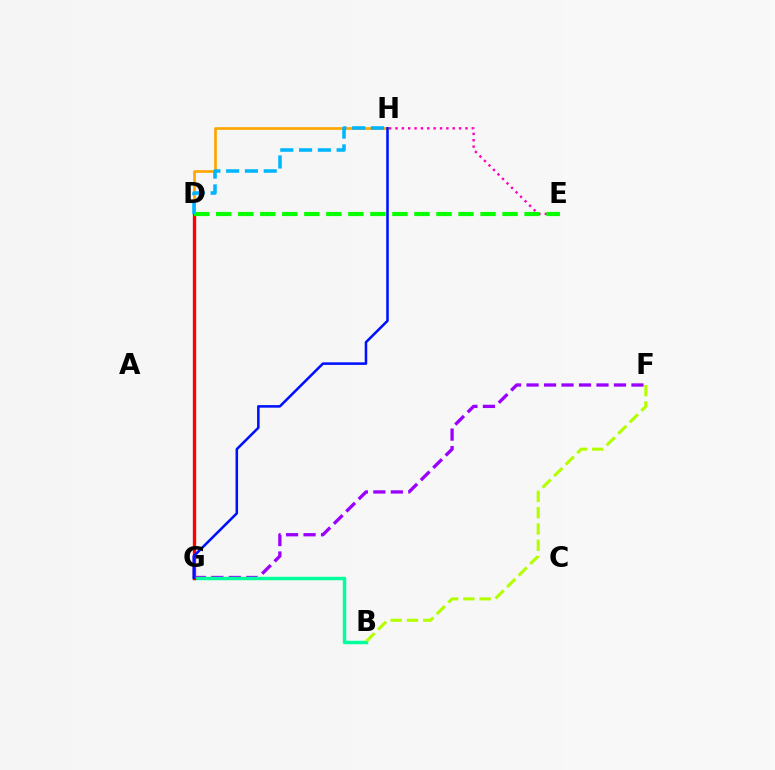{('F', 'G'): [{'color': '#9b00ff', 'line_style': 'dashed', 'thickness': 2.38}], ('B', 'G'): [{'color': '#00ff9d', 'line_style': 'solid', 'thickness': 2.49}], ('E', 'H'): [{'color': '#ff00bd', 'line_style': 'dotted', 'thickness': 1.73}], ('D', 'H'): [{'color': '#ffa500', 'line_style': 'solid', 'thickness': 1.92}, {'color': '#00b5ff', 'line_style': 'dashed', 'thickness': 2.55}], ('D', 'G'): [{'color': '#ff0000', 'line_style': 'solid', 'thickness': 2.4}], ('B', 'F'): [{'color': '#b3ff00', 'line_style': 'dashed', 'thickness': 2.21}], ('D', 'E'): [{'color': '#08ff00', 'line_style': 'dashed', 'thickness': 2.99}], ('G', 'H'): [{'color': '#0010ff', 'line_style': 'solid', 'thickness': 1.84}]}